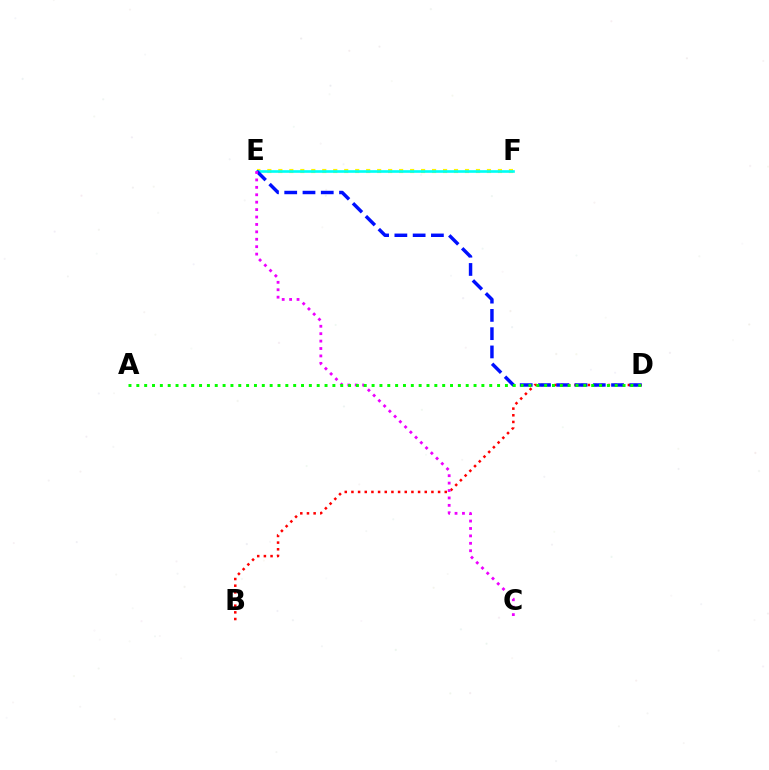{('B', 'D'): [{'color': '#ff0000', 'line_style': 'dotted', 'thickness': 1.81}], ('E', 'F'): [{'color': '#fcf500', 'line_style': 'dotted', 'thickness': 2.98}, {'color': '#00fff6', 'line_style': 'solid', 'thickness': 1.9}], ('D', 'E'): [{'color': '#0010ff', 'line_style': 'dashed', 'thickness': 2.48}], ('C', 'E'): [{'color': '#ee00ff', 'line_style': 'dotted', 'thickness': 2.02}], ('A', 'D'): [{'color': '#08ff00', 'line_style': 'dotted', 'thickness': 2.13}]}